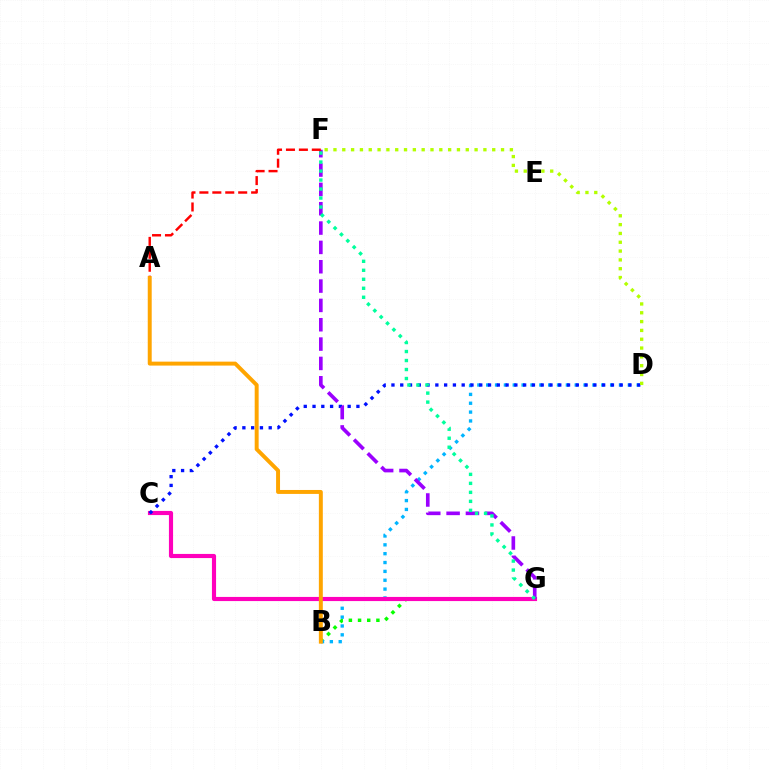{('B', 'G'): [{'color': '#08ff00', 'line_style': 'dotted', 'thickness': 2.49}], ('B', 'D'): [{'color': '#00b5ff', 'line_style': 'dotted', 'thickness': 2.4}], ('C', 'G'): [{'color': '#ff00bd', 'line_style': 'solid', 'thickness': 2.98}], ('C', 'D'): [{'color': '#0010ff', 'line_style': 'dotted', 'thickness': 2.39}], ('D', 'F'): [{'color': '#b3ff00', 'line_style': 'dotted', 'thickness': 2.4}], ('F', 'G'): [{'color': '#9b00ff', 'line_style': 'dashed', 'thickness': 2.63}, {'color': '#00ff9d', 'line_style': 'dotted', 'thickness': 2.44}], ('A', 'F'): [{'color': '#ff0000', 'line_style': 'dashed', 'thickness': 1.76}], ('A', 'B'): [{'color': '#ffa500', 'line_style': 'solid', 'thickness': 2.84}]}